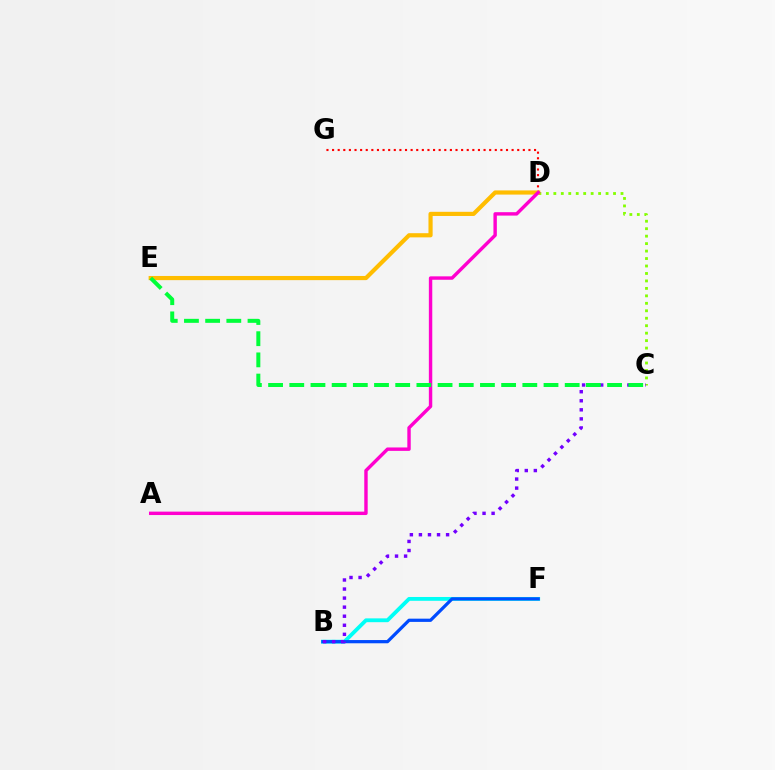{('C', 'D'): [{'color': '#84ff00', 'line_style': 'dotted', 'thickness': 2.03}], ('B', 'F'): [{'color': '#00fff6', 'line_style': 'solid', 'thickness': 2.75}, {'color': '#004bff', 'line_style': 'solid', 'thickness': 2.33}], ('D', 'G'): [{'color': '#ff0000', 'line_style': 'dotted', 'thickness': 1.52}], ('B', 'C'): [{'color': '#7200ff', 'line_style': 'dotted', 'thickness': 2.46}], ('D', 'E'): [{'color': '#ffbd00', 'line_style': 'solid', 'thickness': 3.0}], ('A', 'D'): [{'color': '#ff00cf', 'line_style': 'solid', 'thickness': 2.46}], ('C', 'E'): [{'color': '#00ff39', 'line_style': 'dashed', 'thickness': 2.88}]}